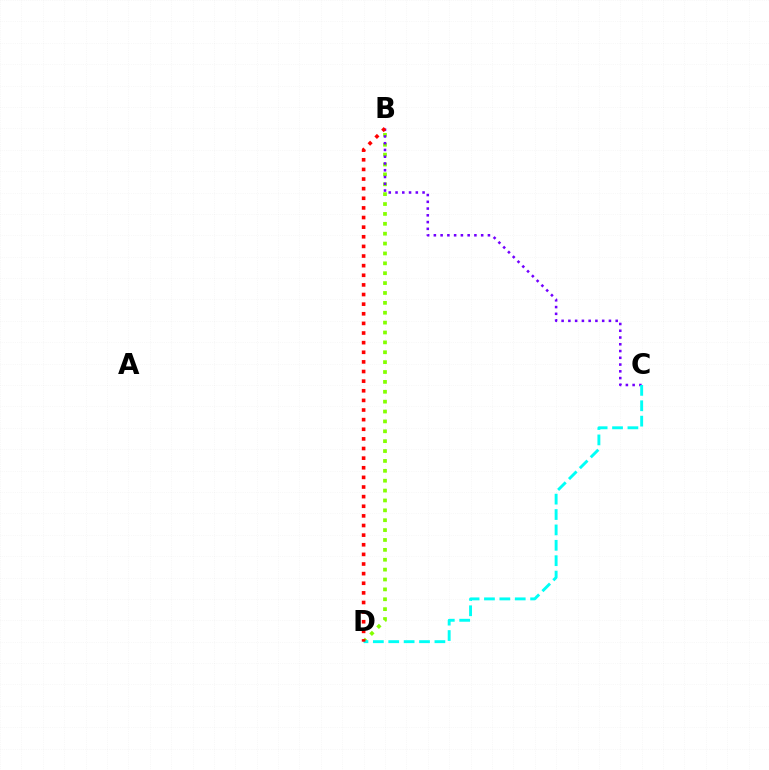{('B', 'D'): [{'color': '#84ff00', 'line_style': 'dotted', 'thickness': 2.68}, {'color': '#ff0000', 'line_style': 'dotted', 'thickness': 2.61}], ('B', 'C'): [{'color': '#7200ff', 'line_style': 'dotted', 'thickness': 1.84}], ('C', 'D'): [{'color': '#00fff6', 'line_style': 'dashed', 'thickness': 2.09}]}